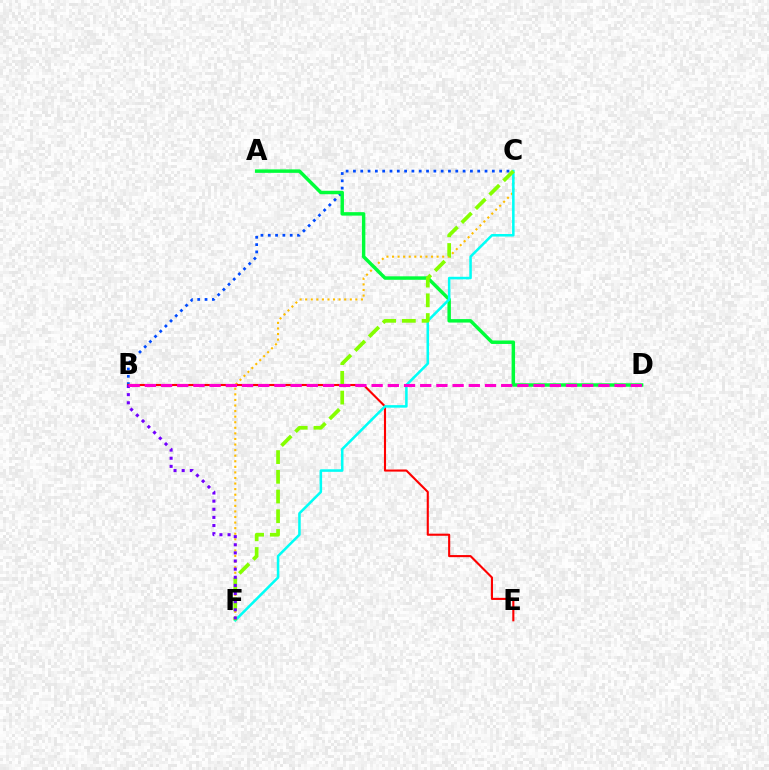{('B', 'C'): [{'color': '#004bff', 'line_style': 'dotted', 'thickness': 1.99}], ('C', 'F'): [{'color': '#ffbd00', 'line_style': 'dotted', 'thickness': 1.51}, {'color': '#00fff6', 'line_style': 'solid', 'thickness': 1.83}, {'color': '#84ff00', 'line_style': 'dashed', 'thickness': 2.68}], ('A', 'D'): [{'color': '#00ff39', 'line_style': 'solid', 'thickness': 2.49}], ('B', 'E'): [{'color': '#ff0000', 'line_style': 'solid', 'thickness': 1.52}], ('B', 'F'): [{'color': '#7200ff', 'line_style': 'dotted', 'thickness': 2.21}], ('B', 'D'): [{'color': '#ff00cf', 'line_style': 'dashed', 'thickness': 2.2}]}